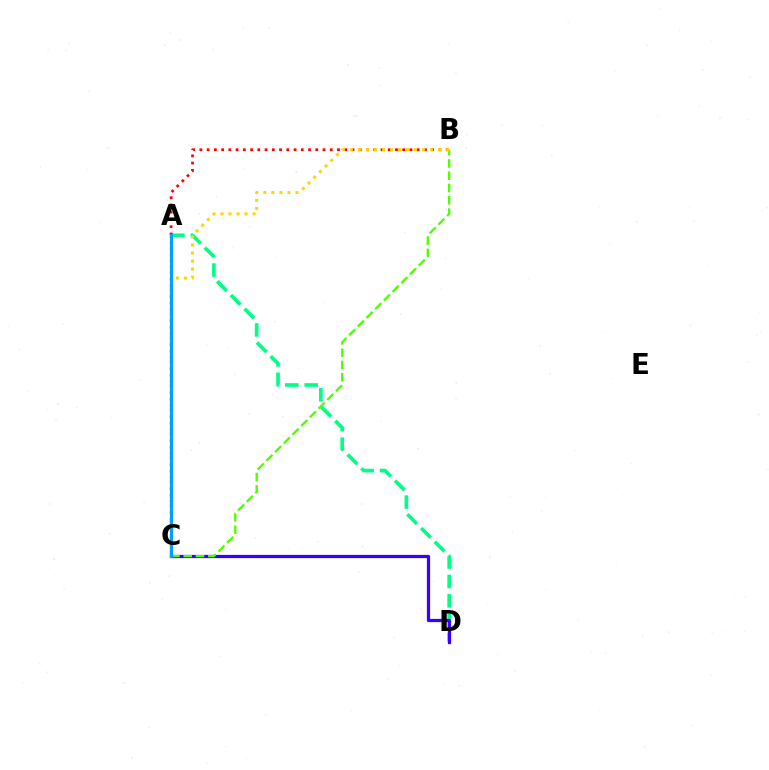{('A', 'C'): [{'color': '#ff00ed', 'line_style': 'dotted', 'thickness': 1.63}, {'color': '#009eff', 'line_style': 'solid', 'thickness': 2.26}], ('A', 'D'): [{'color': '#00ff86', 'line_style': 'dashed', 'thickness': 2.64}], ('A', 'B'): [{'color': '#ff0000', 'line_style': 'dotted', 'thickness': 1.97}], ('C', 'D'): [{'color': '#3700ff', 'line_style': 'solid', 'thickness': 2.33}], ('B', 'C'): [{'color': '#4fff00', 'line_style': 'dashed', 'thickness': 1.67}, {'color': '#ffd500', 'line_style': 'dotted', 'thickness': 2.18}]}